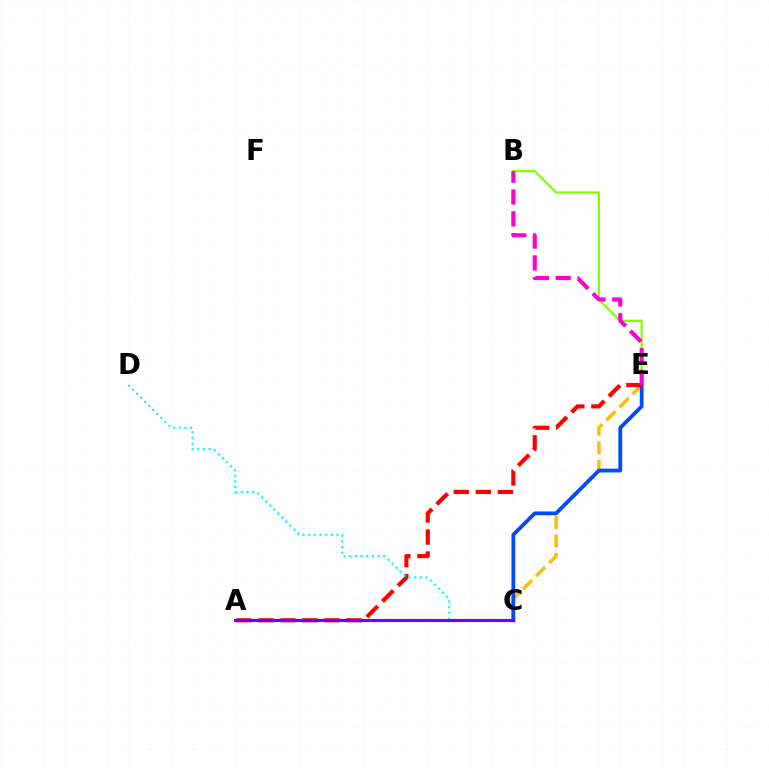{('B', 'E'): [{'color': '#84ff00', 'line_style': 'solid', 'thickness': 1.61}, {'color': '#ff00cf', 'line_style': 'dashed', 'thickness': 2.96}], ('C', 'E'): [{'color': '#ffbd00', 'line_style': 'dashed', 'thickness': 2.51}, {'color': '#004bff', 'line_style': 'solid', 'thickness': 2.74}], ('A', 'E'): [{'color': '#ff0000', 'line_style': 'dashed', 'thickness': 2.99}], ('C', 'D'): [{'color': '#00fff6', 'line_style': 'dotted', 'thickness': 1.54}], ('A', 'C'): [{'color': '#00ff39', 'line_style': 'dotted', 'thickness': 1.56}, {'color': '#7200ff', 'line_style': 'solid', 'thickness': 2.25}]}